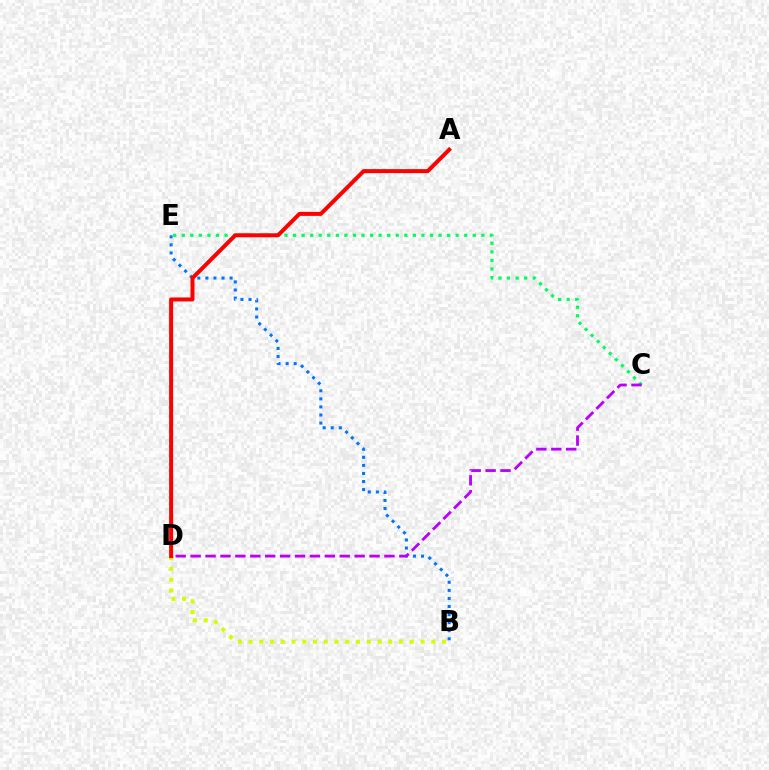{('C', 'E'): [{'color': '#00ff5c', 'line_style': 'dotted', 'thickness': 2.33}], ('B', 'E'): [{'color': '#0074ff', 'line_style': 'dotted', 'thickness': 2.19}], ('B', 'D'): [{'color': '#d1ff00', 'line_style': 'dotted', 'thickness': 2.92}], ('A', 'D'): [{'color': '#ff0000', 'line_style': 'solid', 'thickness': 2.87}], ('C', 'D'): [{'color': '#b900ff', 'line_style': 'dashed', 'thickness': 2.03}]}